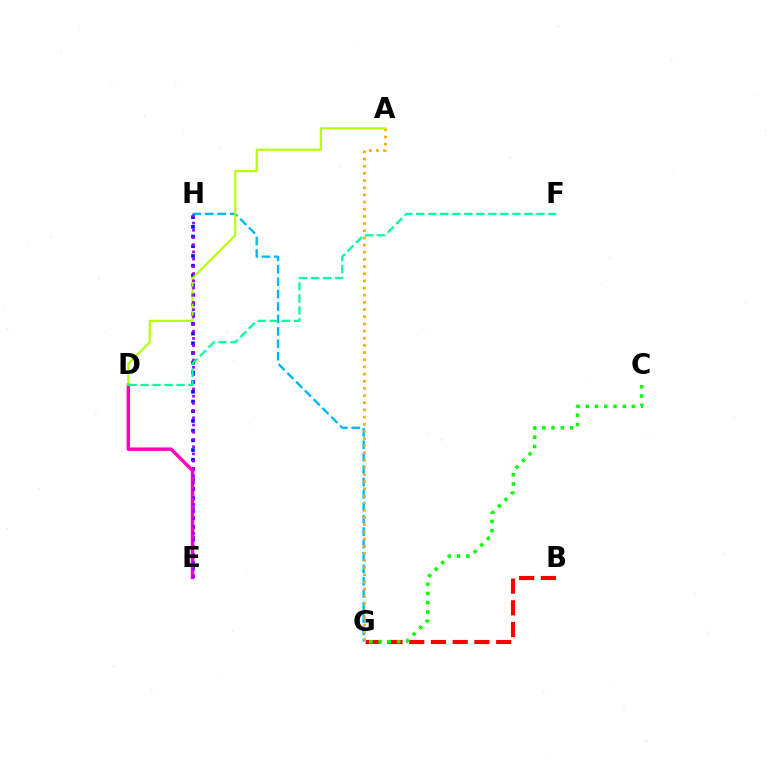{('G', 'H'): [{'color': '#00b5ff', 'line_style': 'dashed', 'thickness': 1.69}], ('E', 'H'): [{'color': '#0010ff', 'line_style': 'dotted', 'thickness': 2.64}, {'color': '#9b00ff', 'line_style': 'dotted', 'thickness': 1.96}], ('D', 'E'): [{'color': '#ff00bd', 'line_style': 'solid', 'thickness': 2.46}], ('B', 'G'): [{'color': '#ff0000', 'line_style': 'dashed', 'thickness': 2.95}], ('A', 'G'): [{'color': '#ffa500', 'line_style': 'dotted', 'thickness': 1.95}], ('C', 'G'): [{'color': '#08ff00', 'line_style': 'dotted', 'thickness': 2.52}], ('A', 'D'): [{'color': '#b3ff00', 'line_style': 'solid', 'thickness': 1.52}], ('D', 'F'): [{'color': '#00ff9d', 'line_style': 'dashed', 'thickness': 1.63}]}